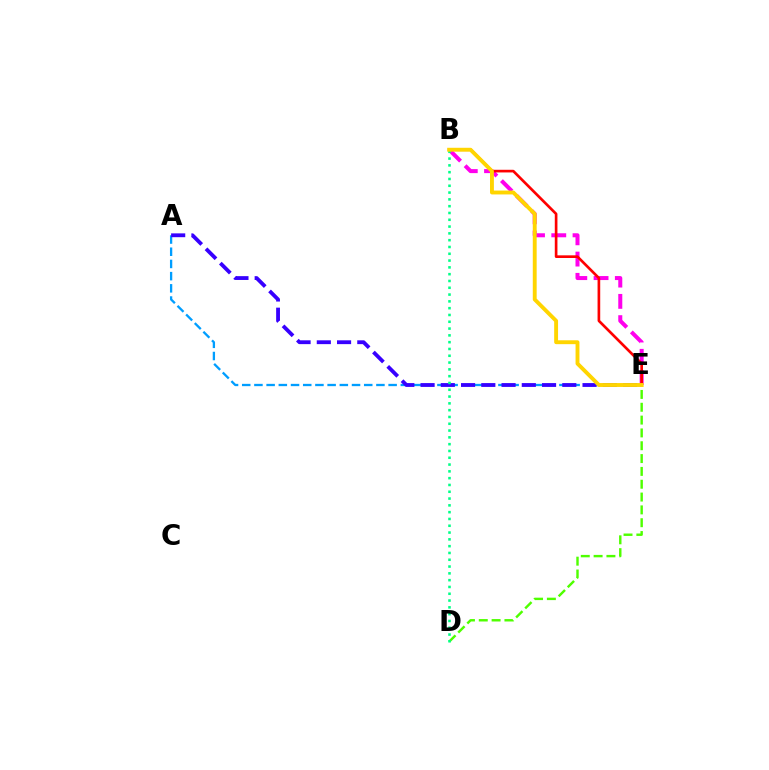{('A', 'E'): [{'color': '#009eff', 'line_style': 'dashed', 'thickness': 1.66}, {'color': '#3700ff', 'line_style': 'dashed', 'thickness': 2.75}], ('B', 'E'): [{'color': '#ff00ed', 'line_style': 'dashed', 'thickness': 2.89}, {'color': '#ff0000', 'line_style': 'solid', 'thickness': 1.91}, {'color': '#ffd500', 'line_style': 'solid', 'thickness': 2.8}], ('D', 'E'): [{'color': '#4fff00', 'line_style': 'dashed', 'thickness': 1.74}], ('B', 'D'): [{'color': '#00ff86', 'line_style': 'dotted', 'thickness': 1.85}]}